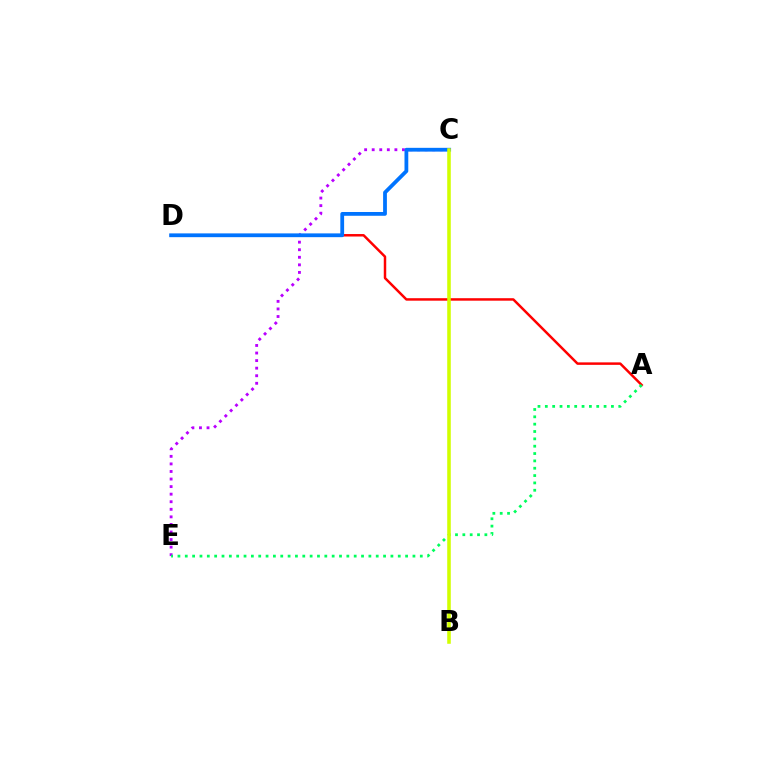{('A', 'D'): [{'color': '#ff0000', 'line_style': 'solid', 'thickness': 1.79}], ('C', 'E'): [{'color': '#b900ff', 'line_style': 'dotted', 'thickness': 2.06}], ('C', 'D'): [{'color': '#0074ff', 'line_style': 'solid', 'thickness': 2.72}], ('A', 'E'): [{'color': '#00ff5c', 'line_style': 'dotted', 'thickness': 2.0}], ('B', 'C'): [{'color': '#d1ff00', 'line_style': 'solid', 'thickness': 2.57}]}